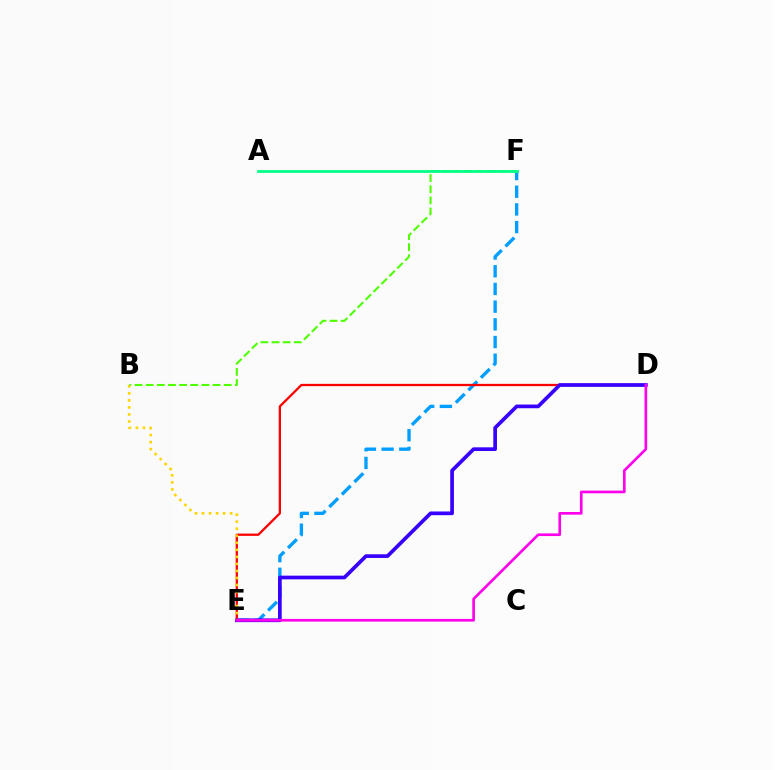{('E', 'F'): [{'color': '#009eff', 'line_style': 'dashed', 'thickness': 2.4}], ('D', 'E'): [{'color': '#ff0000', 'line_style': 'solid', 'thickness': 1.65}, {'color': '#3700ff', 'line_style': 'solid', 'thickness': 2.66}, {'color': '#ff00ed', 'line_style': 'solid', 'thickness': 1.92}], ('B', 'F'): [{'color': '#4fff00', 'line_style': 'dashed', 'thickness': 1.51}], ('B', 'E'): [{'color': '#ffd500', 'line_style': 'dotted', 'thickness': 1.91}], ('A', 'F'): [{'color': '#00ff86', 'line_style': 'solid', 'thickness': 2.0}]}